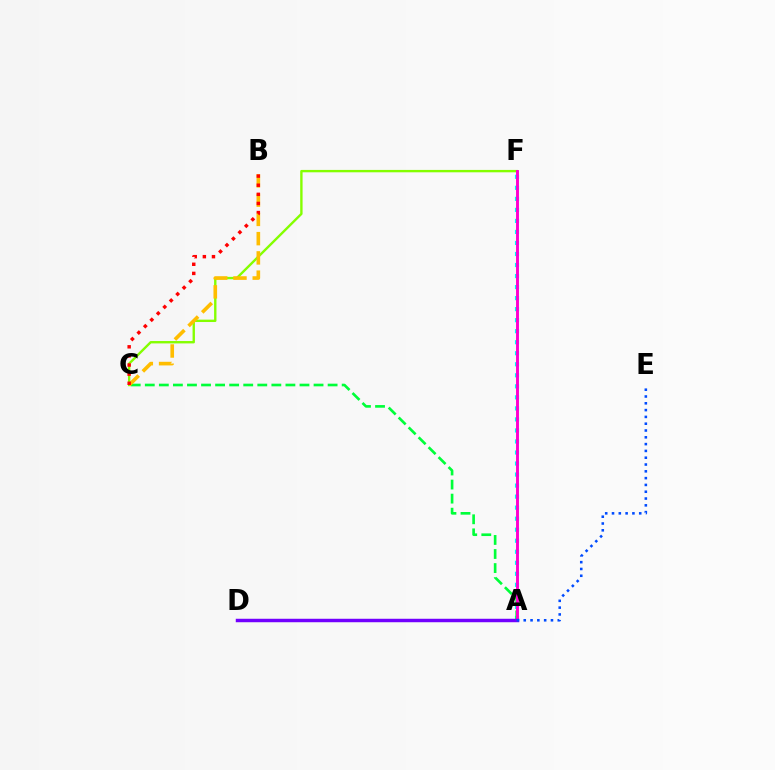{('A', 'F'): [{'color': '#00fff6', 'line_style': 'dotted', 'thickness': 3.0}, {'color': '#ff00cf', 'line_style': 'solid', 'thickness': 2.1}], ('C', 'F'): [{'color': '#84ff00', 'line_style': 'solid', 'thickness': 1.71}], ('A', 'C'): [{'color': '#00ff39', 'line_style': 'dashed', 'thickness': 1.91}], ('B', 'C'): [{'color': '#ffbd00', 'line_style': 'dashed', 'thickness': 2.62}, {'color': '#ff0000', 'line_style': 'dotted', 'thickness': 2.48}], ('A', 'D'): [{'color': '#7200ff', 'line_style': 'solid', 'thickness': 2.49}], ('A', 'E'): [{'color': '#004bff', 'line_style': 'dotted', 'thickness': 1.85}]}